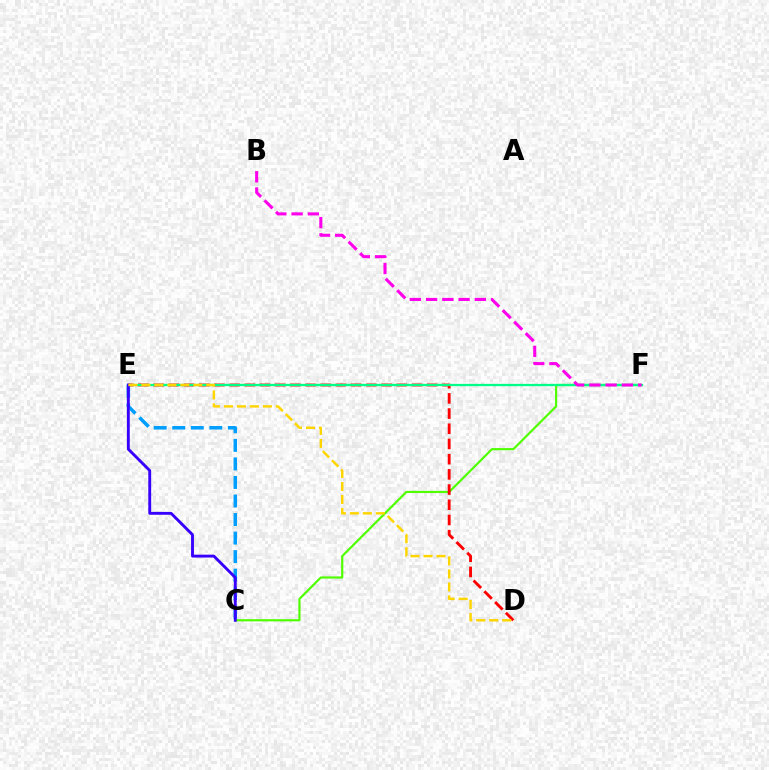{('C', 'F'): [{'color': '#4fff00', 'line_style': 'solid', 'thickness': 1.57}], ('D', 'E'): [{'color': '#ff0000', 'line_style': 'dashed', 'thickness': 2.06}, {'color': '#ffd500', 'line_style': 'dashed', 'thickness': 1.76}], ('E', 'F'): [{'color': '#00ff86', 'line_style': 'solid', 'thickness': 1.64}], ('B', 'F'): [{'color': '#ff00ed', 'line_style': 'dashed', 'thickness': 2.21}], ('C', 'E'): [{'color': '#009eff', 'line_style': 'dashed', 'thickness': 2.52}, {'color': '#3700ff', 'line_style': 'solid', 'thickness': 2.07}]}